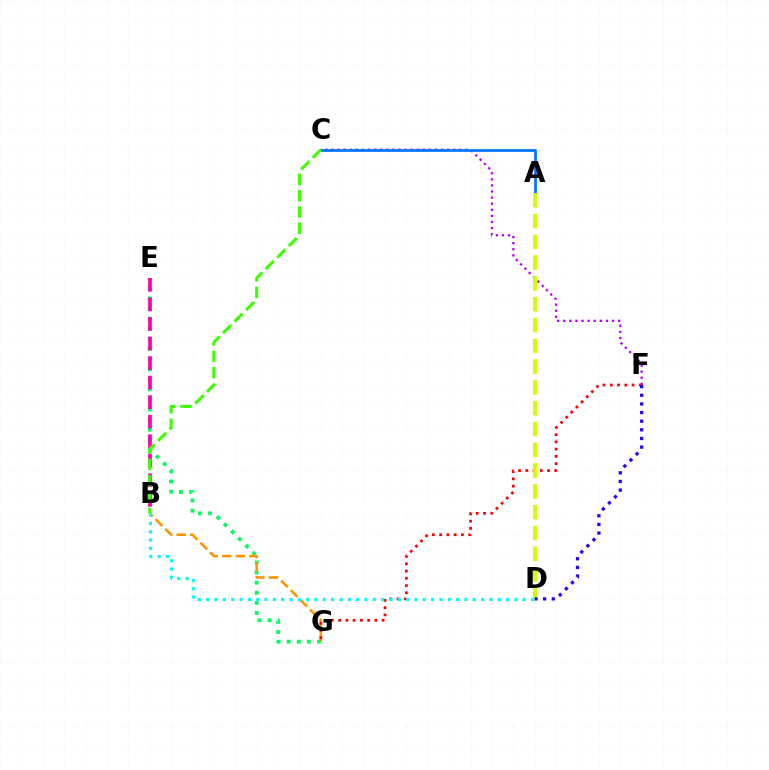{('C', 'F'): [{'color': '#b900ff', 'line_style': 'dotted', 'thickness': 1.65}], ('A', 'C'): [{'color': '#0074ff', 'line_style': 'solid', 'thickness': 1.96}], ('E', 'G'): [{'color': '#00ff5c', 'line_style': 'dotted', 'thickness': 2.75}], ('B', 'E'): [{'color': '#ff00ac', 'line_style': 'dashed', 'thickness': 2.66}], ('B', 'G'): [{'color': '#ff9400', 'line_style': 'dashed', 'thickness': 1.85}], ('F', 'G'): [{'color': '#ff0000', 'line_style': 'dotted', 'thickness': 1.97}], ('B', 'C'): [{'color': '#3dff00', 'line_style': 'dashed', 'thickness': 2.22}], ('A', 'D'): [{'color': '#d1ff00', 'line_style': 'dashed', 'thickness': 2.83}], ('B', 'D'): [{'color': '#00fff6', 'line_style': 'dotted', 'thickness': 2.26}], ('D', 'F'): [{'color': '#2500ff', 'line_style': 'dotted', 'thickness': 2.35}]}